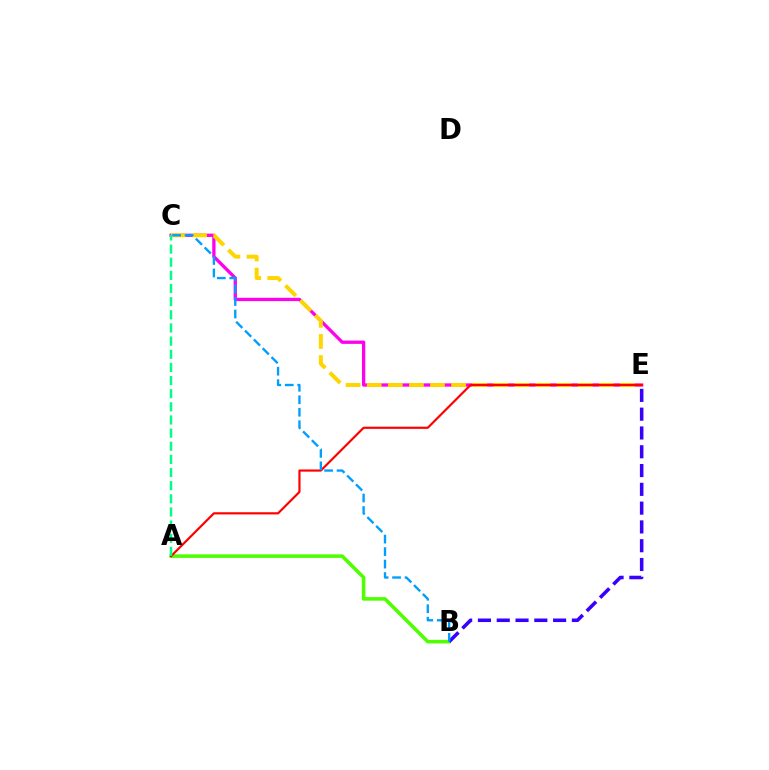{('A', 'B'): [{'color': '#4fff00', 'line_style': 'solid', 'thickness': 2.56}], ('C', 'E'): [{'color': '#ff00ed', 'line_style': 'solid', 'thickness': 2.38}, {'color': '#ffd500', 'line_style': 'dashed', 'thickness': 2.87}], ('B', 'E'): [{'color': '#3700ff', 'line_style': 'dashed', 'thickness': 2.55}], ('A', 'E'): [{'color': '#ff0000', 'line_style': 'solid', 'thickness': 1.58}], ('A', 'C'): [{'color': '#00ff86', 'line_style': 'dashed', 'thickness': 1.79}], ('B', 'C'): [{'color': '#009eff', 'line_style': 'dashed', 'thickness': 1.7}]}